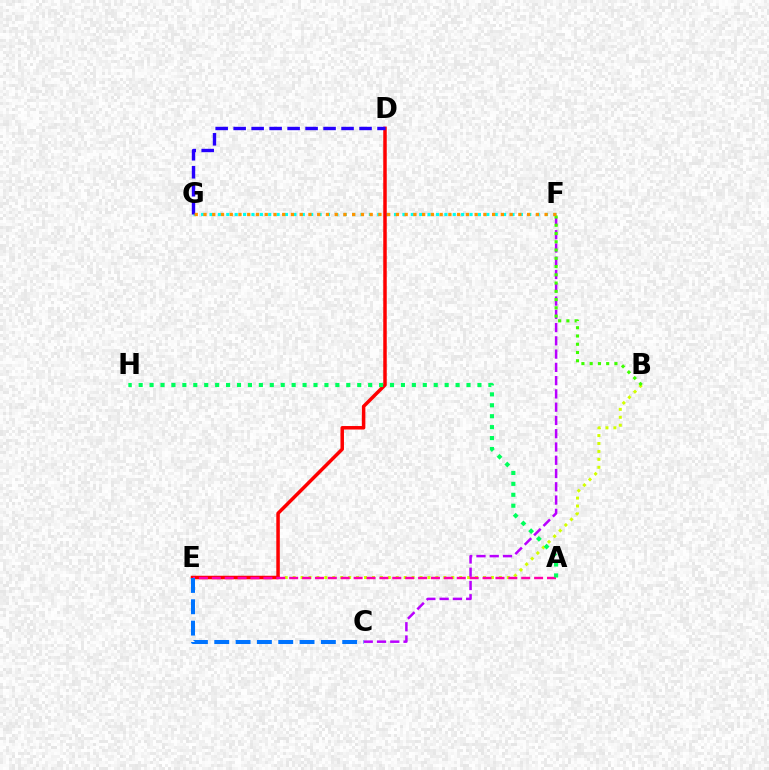{('B', 'E'): [{'color': '#d1ff00', 'line_style': 'dotted', 'thickness': 2.15}], ('F', 'G'): [{'color': '#00fff6', 'line_style': 'dotted', 'thickness': 2.28}, {'color': '#ff9400', 'line_style': 'dotted', 'thickness': 2.38}], ('D', 'E'): [{'color': '#ff0000', 'line_style': 'solid', 'thickness': 2.52}], ('C', 'F'): [{'color': '#b900ff', 'line_style': 'dashed', 'thickness': 1.8}], ('A', 'E'): [{'color': '#ff00ac', 'line_style': 'dashed', 'thickness': 1.75}], ('D', 'G'): [{'color': '#2500ff', 'line_style': 'dashed', 'thickness': 2.44}], ('B', 'F'): [{'color': '#3dff00', 'line_style': 'dotted', 'thickness': 2.24}], ('C', 'E'): [{'color': '#0074ff', 'line_style': 'dashed', 'thickness': 2.9}], ('A', 'H'): [{'color': '#00ff5c', 'line_style': 'dotted', 'thickness': 2.97}]}